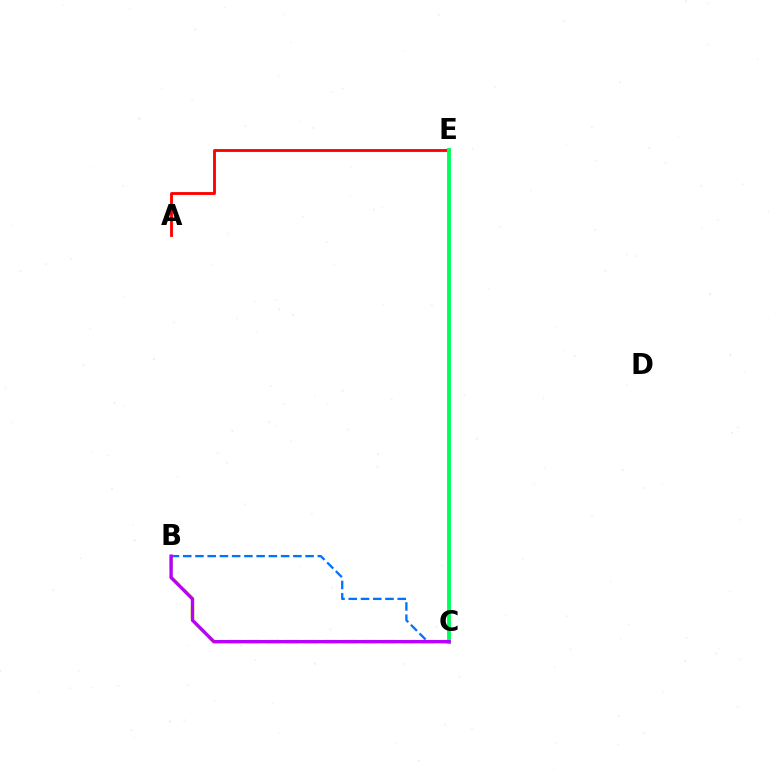{('B', 'C'): [{'color': '#d1ff00', 'line_style': 'dashed', 'thickness': 2.64}, {'color': '#0074ff', 'line_style': 'dashed', 'thickness': 1.66}, {'color': '#b900ff', 'line_style': 'solid', 'thickness': 2.4}], ('A', 'E'): [{'color': '#ff0000', 'line_style': 'solid', 'thickness': 2.04}], ('C', 'E'): [{'color': '#00ff5c', 'line_style': 'solid', 'thickness': 2.79}]}